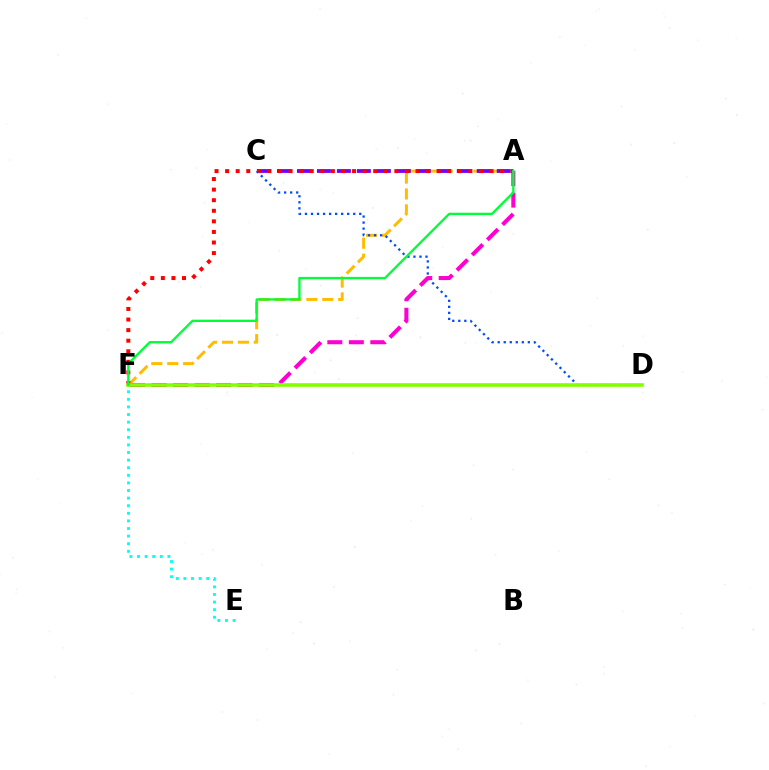{('A', 'F'): [{'color': '#ffbd00', 'line_style': 'dashed', 'thickness': 2.16}, {'color': '#ff0000', 'line_style': 'dotted', 'thickness': 2.87}, {'color': '#ff00cf', 'line_style': 'dashed', 'thickness': 2.92}, {'color': '#00ff39', 'line_style': 'solid', 'thickness': 1.69}], ('A', 'C'): [{'color': '#7200ff', 'line_style': 'dashed', 'thickness': 2.71}], ('E', 'F'): [{'color': '#00fff6', 'line_style': 'dotted', 'thickness': 2.06}], ('C', 'D'): [{'color': '#004bff', 'line_style': 'dotted', 'thickness': 1.64}], ('D', 'F'): [{'color': '#84ff00', 'line_style': 'solid', 'thickness': 2.6}]}